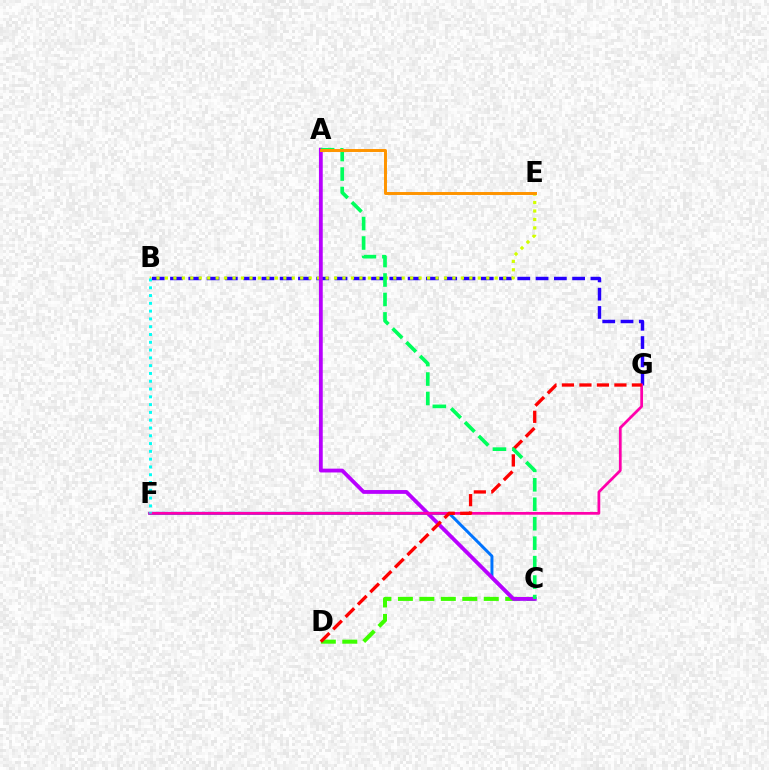{('B', 'G'): [{'color': '#2500ff', 'line_style': 'dashed', 'thickness': 2.48}], ('C', 'D'): [{'color': '#3dff00', 'line_style': 'dashed', 'thickness': 2.92}], ('B', 'E'): [{'color': '#d1ff00', 'line_style': 'dotted', 'thickness': 2.3}], ('C', 'F'): [{'color': '#0074ff', 'line_style': 'solid', 'thickness': 2.13}], ('A', 'C'): [{'color': '#b900ff', 'line_style': 'solid', 'thickness': 2.74}, {'color': '#00ff5c', 'line_style': 'dashed', 'thickness': 2.64}], ('F', 'G'): [{'color': '#ff00ac', 'line_style': 'solid', 'thickness': 1.98}], ('D', 'G'): [{'color': '#ff0000', 'line_style': 'dashed', 'thickness': 2.38}], ('A', 'E'): [{'color': '#ff9400', 'line_style': 'solid', 'thickness': 2.13}], ('B', 'F'): [{'color': '#00fff6', 'line_style': 'dotted', 'thickness': 2.12}]}